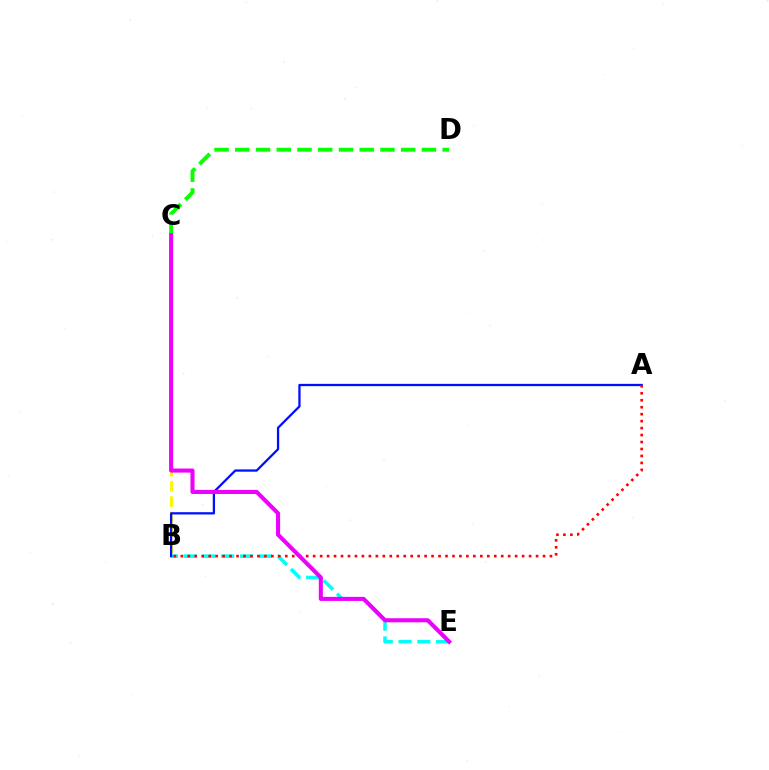{('B', 'C'): [{'color': '#fcf500', 'line_style': 'dashed', 'thickness': 2.08}], ('C', 'D'): [{'color': '#08ff00', 'line_style': 'dashed', 'thickness': 2.82}], ('B', 'E'): [{'color': '#00fff6', 'line_style': 'dashed', 'thickness': 2.55}], ('A', 'B'): [{'color': '#0010ff', 'line_style': 'solid', 'thickness': 1.64}, {'color': '#ff0000', 'line_style': 'dotted', 'thickness': 1.89}], ('C', 'E'): [{'color': '#ee00ff', 'line_style': 'solid', 'thickness': 2.93}]}